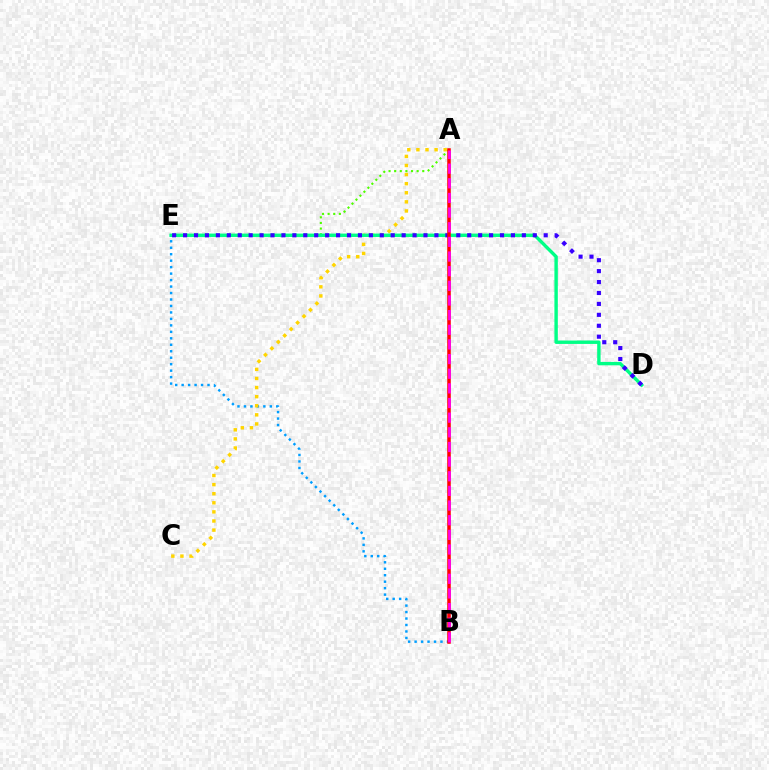{('B', 'E'): [{'color': '#009eff', 'line_style': 'dotted', 'thickness': 1.76}], ('A', 'E'): [{'color': '#4fff00', 'line_style': 'dotted', 'thickness': 1.53}], ('A', 'C'): [{'color': '#ffd500', 'line_style': 'dotted', 'thickness': 2.47}], ('D', 'E'): [{'color': '#00ff86', 'line_style': 'solid', 'thickness': 2.45}, {'color': '#3700ff', 'line_style': 'dotted', 'thickness': 2.97}], ('A', 'B'): [{'color': '#ff0000', 'line_style': 'solid', 'thickness': 2.53}, {'color': '#ff00ed', 'line_style': 'dashed', 'thickness': 1.99}]}